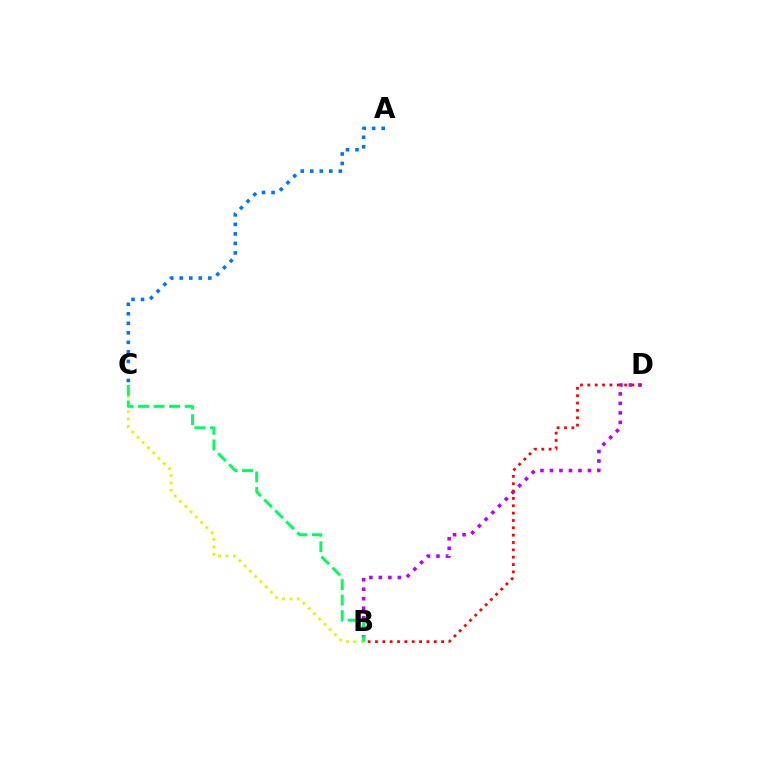{('B', 'D'): [{'color': '#b900ff', 'line_style': 'dotted', 'thickness': 2.58}, {'color': '#ff0000', 'line_style': 'dotted', 'thickness': 2.0}], ('B', 'C'): [{'color': '#d1ff00', 'line_style': 'dotted', 'thickness': 2.02}, {'color': '#00ff5c', 'line_style': 'dashed', 'thickness': 2.11}], ('A', 'C'): [{'color': '#0074ff', 'line_style': 'dotted', 'thickness': 2.59}]}